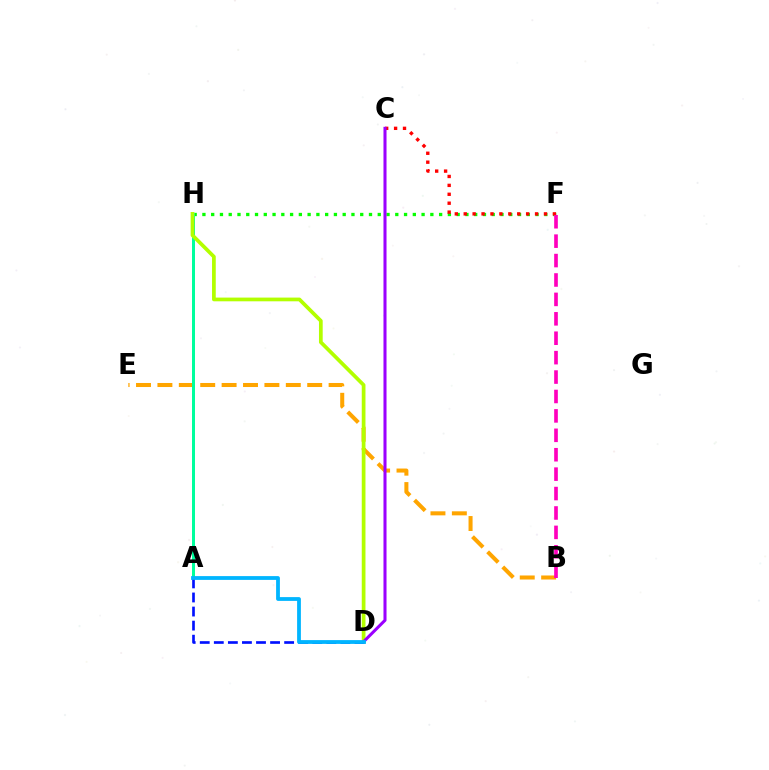{('F', 'H'): [{'color': '#08ff00', 'line_style': 'dotted', 'thickness': 2.38}], ('B', 'E'): [{'color': '#ffa500', 'line_style': 'dashed', 'thickness': 2.91}], ('A', 'H'): [{'color': '#00ff9d', 'line_style': 'solid', 'thickness': 2.16}], ('C', 'F'): [{'color': '#ff0000', 'line_style': 'dotted', 'thickness': 2.42}], ('D', 'H'): [{'color': '#b3ff00', 'line_style': 'solid', 'thickness': 2.68}], ('A', 'D'): [{'color': '#0010ff', 'line_style': 'dashed', 'thickness': 1.91}, {'color': '#00b5ff', 'line_style': 'solid', 'thickness': 2.73}], ('C', 'D'): [{'color': '#9b00ff', 'line_style': 'solid', 'thickness': 2.19}], ('B', 'F'): [{'color': '#ff00bd', 'line_style': 'dashed', 'thickness': 2.64}]}